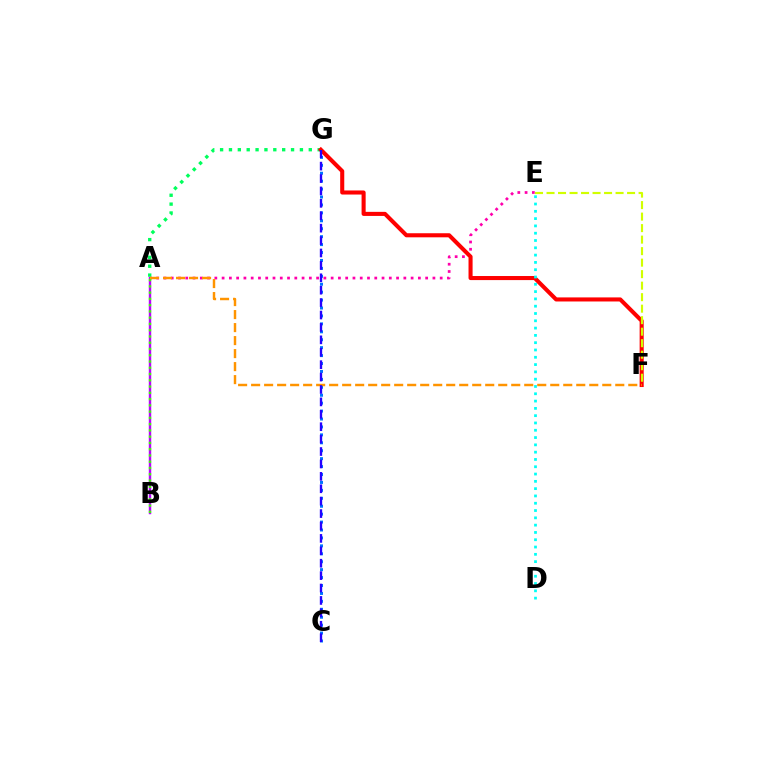{('A', 'B'): [{'color': '#b900ff', 'line_style': 'solid', 'thickness': 1.74}, {'color': '#3dff00', 'line_style': 'dotted', 'thickness': 1.7}], ('A', 'E'): [{'color': '#ff00ac', 'line_style': 'dotted', 'thickness': 1.98}], ('A', 'G'): [{'color': '#00ff5c', 'line_style': 'dotted', 'thickness': 2.41}], ('C', 'G'): [{'color': '#0074ff', 'line_style': 'dotted', 'thickness': 2.15}, {'color': '#2500ff', 'line_style': 'dashed', 'thickness': 1.69}], ('F', 'G'): [{'color': '#ff0000', 'line_style': 'solid', 'thickness': 2.93}], ('A', 'F'): [{'color': '#ff9400', 'line_style': 'dashed', 'thickness': 1.77}], ('E', 'F'): [{'color': '#d1ff00', 'line_style': 'dashed', 'thickness': 1.56}], ('D', 'E'): [{'color': '#00fff6', 'line_style': 'dotted', 'thickness': 1.98}]}